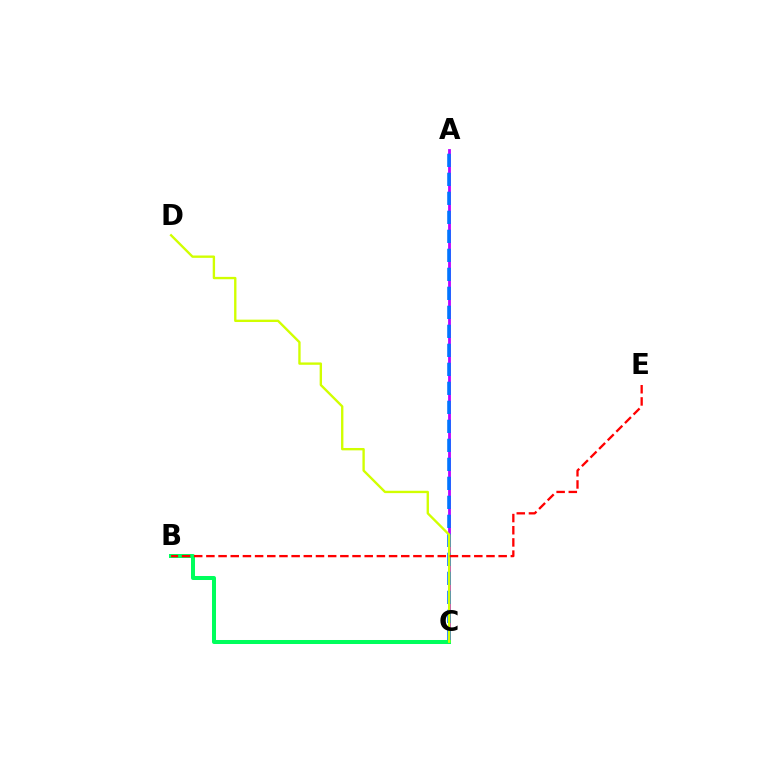{('A', 'C'): [{'color': '#b900ff', 'line_style': 'solid', 'thickness': 2.01}, {'color': '#0074ff', 'line_style': 'dashed', 'thickness': 2.58}], ('B', 'C'): [{'color': '#00ff5c', 'line_style': 'solid', 'thickness': 2.89}], ('C', 'D'): [{'color': '#d1ff00', 'line_style': 'solid', 'thickness': 1.7}], ('B', 'E'): [{'color': '#ff0000', 'line_style': 'dashed', 'thickness': 1.65}]}